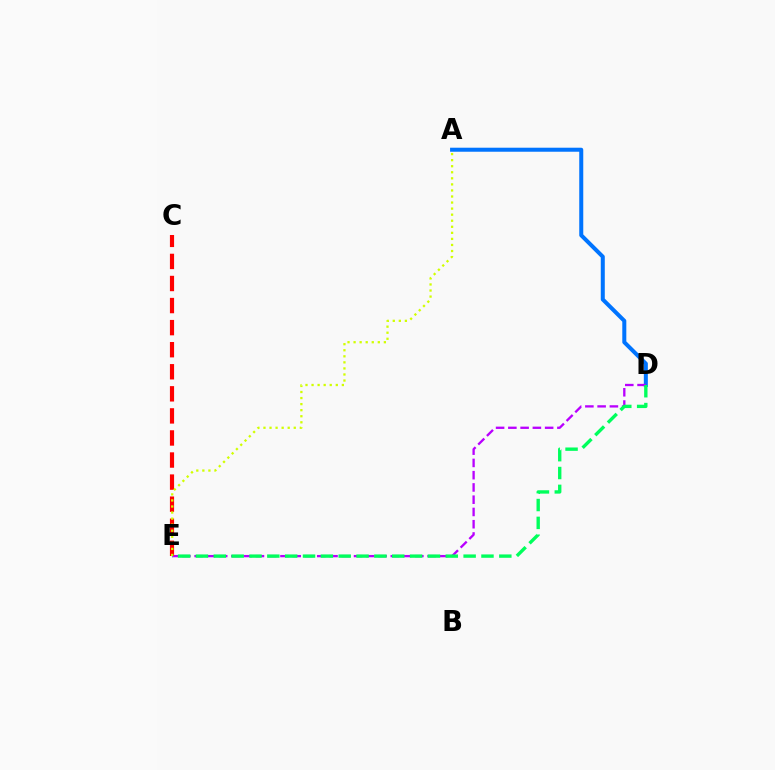{('A', 'D'): [{'color': '#0074ff', 'line_style': 'solid', 'thickness': 2.89}], ('D', 'E'): [{'color': '#b900ff', 'line_style': 'dashed', 'thickness': 1.67}, {'color': '#00ff5c', 'line_style': 'dashed', 'thickness': 2.42}], ('C', 'E'): [{'color': '#ff0000', 'line_style': 'dashed', 'thickness': 3.0}], ('A', 'E'): [{'color': '#d1ff00', 'line_style': 'dotted', 'thickness': 1.65}]}